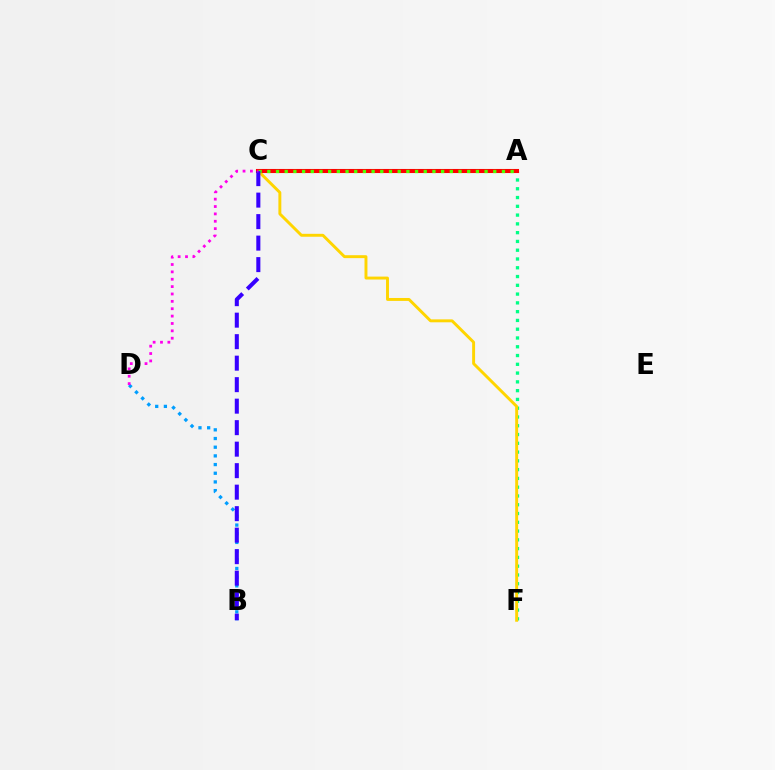{('A', 'F'): [{'color': '#00ff86', 'line_style': 'dotted', 'thickness': 2.38}], ('B', 'D'): [{'color': '#009eff', 'line_style': 'dotted', 'thickness': 2.36}], ('C', 'F'): [{'color': '#ffd500', 'line_style': 'solid', 'thickness': 2.11}], ('A', 'C'): [{'color': '#ff0000', 'line_style': 'solid', 'thickness': 2.93}, {'color': '#4fff00', 'line_style': 'dotted', 'thickness': 2.36}], ('B', 'C'): [{'color': '#3700ff', 'line_style': 'dashed', 'thickness': 2.92}], ('C', 'D'): [{'color': '#ff00ed', 'line_style': 'dotted', 'thickness': 2.0}]}